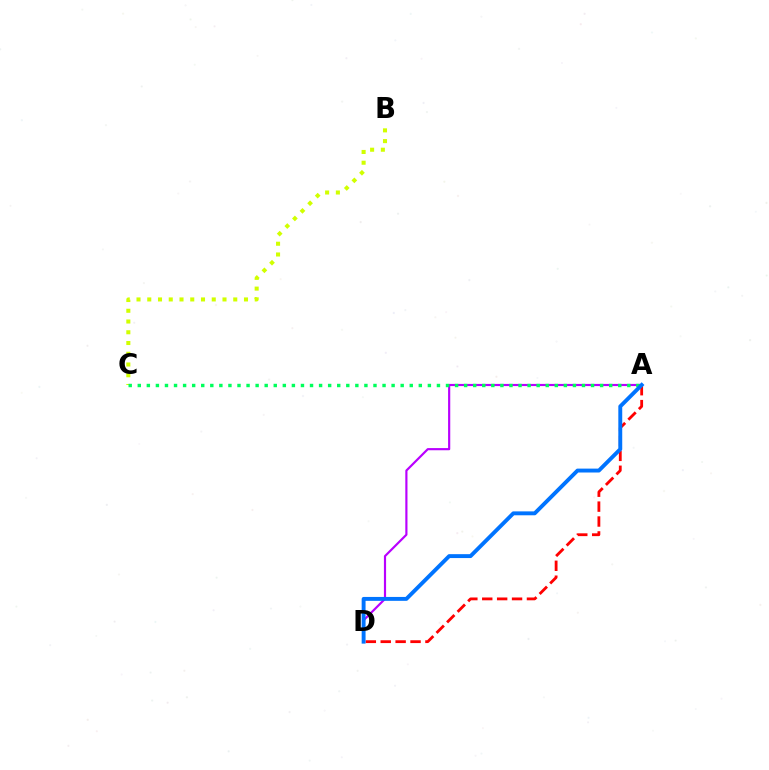{('A', 'D'): [{'color': '#b900ff', 'line_style': 'solid', 'thickness': 1.56}, {'color': '#ff0000', 'line_style': 'dashed', 'thickness': 2.02}, {'color': '#0074ff', 'line_style': 'solid', 'thickness': 2.81}], ('B', 'C'): [{'color': '#d1ff00', 'line_style': 'dotted', 'thickness': 2.92}], ('A', 'C'): [{'color': '#00ff5c', 'line_style': 'dotted', 'thickness': 2.46}]}